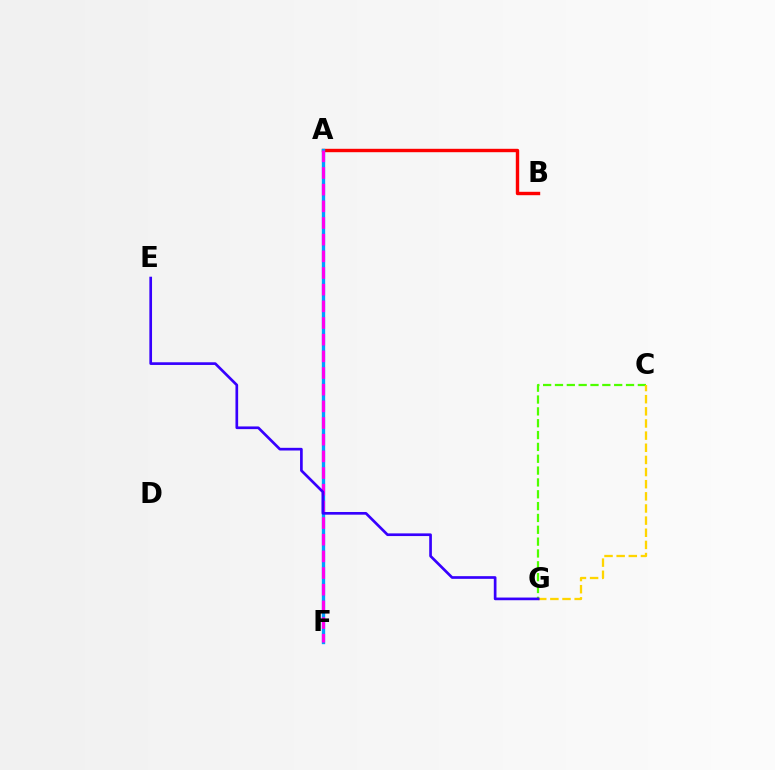{('A', 'B'): [{'color': '#ff0000', 'line_style': 'solid', 'thickness': 2.45}], ('A', 'F'): [{'color': '#00ff86', 'line_style': 'dashed', 'thickness': 1.82}, {'color': '#009eff', 'line_style': 'solid', 'thickness': 2.41}, {'color': '#ff00ed', 'line_style': 'dashed', 'thickness': 2.26}], ('C', 'G'): [{'color': '#4fff00', 'line_style': 'dashed', 'thickness': 1.61}, {'color': '#ffd500', 'line_style': 'dashed', 'thickness': 1.65}], ('E', 'G'): [{'color': '#3700ff', 'line_style': 'solid', 'thickness': 1.93}]}